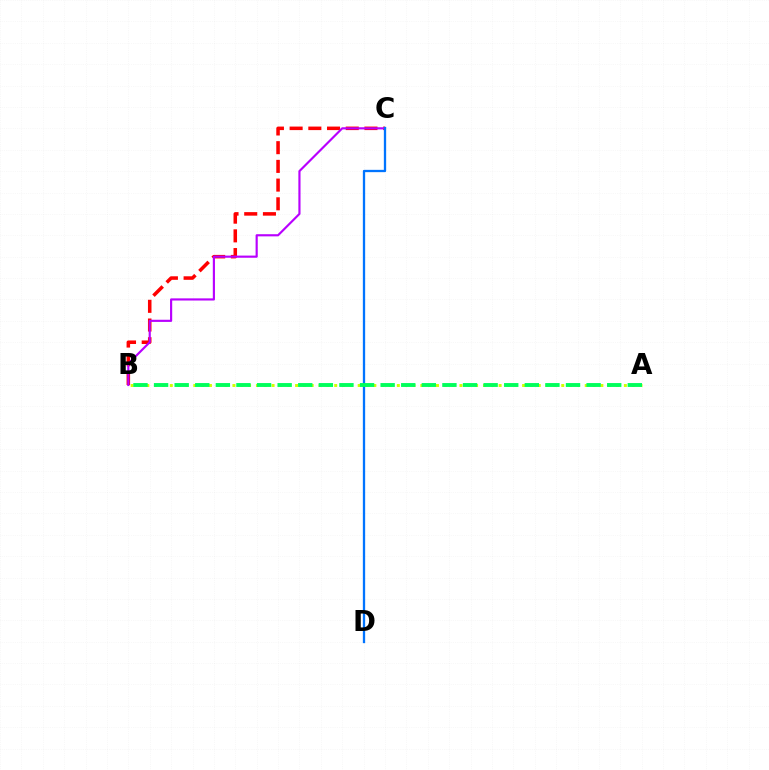{('B', 'C'): [{'color': '#ff0000', 'line_style': 'dashed', 'thickness': 2.54}, {'color': '#b900ff', 'line_style': 'solid', 'thickness': 1.55}], ('A', 'B'): [{'color': '#d1ff00', 'line_style': 'dotted', 'thickness': 2.13}, {'color': '#00ff5c', 'line_style': 'dashed', 'thickness': 2.8}], ('C', 'D'): [{'color': '#0074ff', 'line_style': 'solid', 'thickness': 1.66}]}